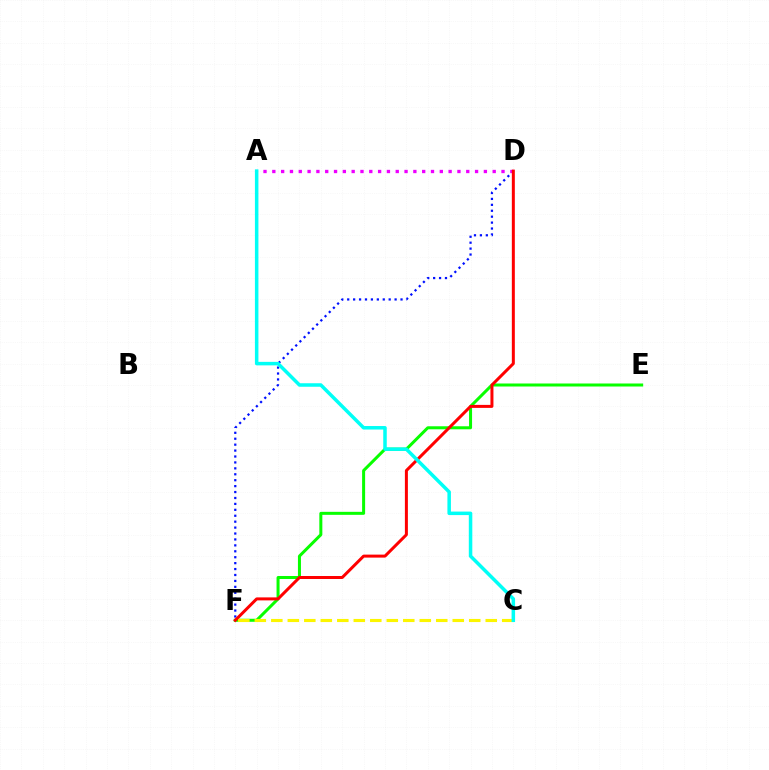{('D', 'F'): [{'color': '#0010ff', 'line_style': 'dotted', 'thickness': 1.61}, {'color': '#ff0000', 'line_style': 'solid', 'thickness': 2.16}], ('E', 'F'): [{'color': '#08ff00', 'line_style': 'solid', 'thickness': 2.17}], ('A', 'D'): [{'color': '#ee00ff', 'line_style': 'dotted', 'thickness': 2.4}], ('C', 'F'): [{'color': '#fcf500', 'line_style': 'dashed', 'thickness': 2.24}], ('A', 'C'): [{'color': '#00fff6', 'line_style': 'solid', 'thickness': 2.53}]}